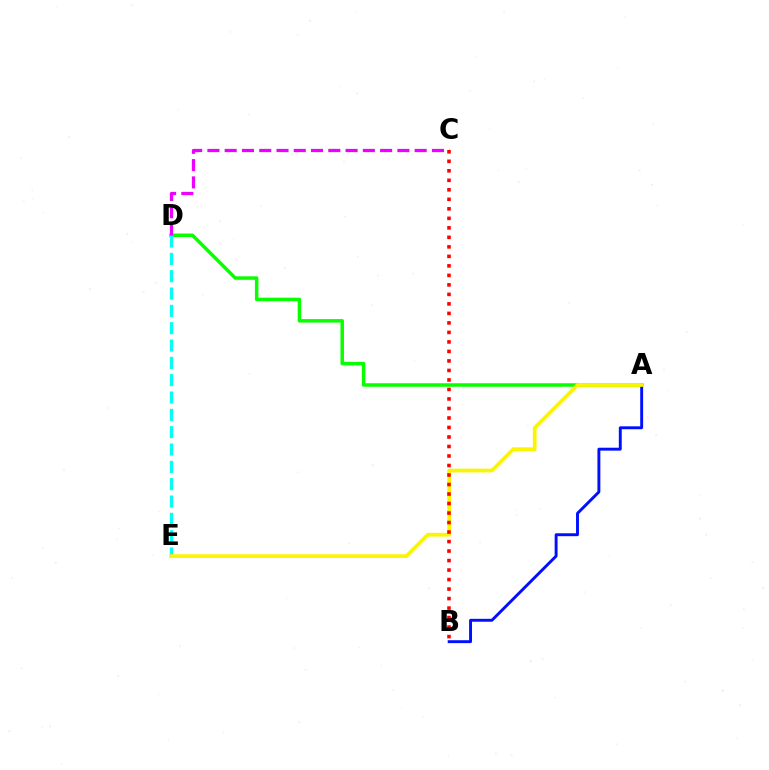{('A', 'D'): [{'color': '#08ff00', 'line_style': 'solid', 'thickness': 2.52}], ('D', 'E'): [{'color': '#00fff6', 'line_style': 'dashed', 'thickness': 2.35}], ('A', 'B'): [{'color': '#0010ff', 'line_style': 'solid', 'thickness': 2.1}], ('C', 'D'): [{'color': '#ee00ff', 'line_style': 'dashed', 'thickness': 2.35}], ('A', 'E'): [{'color': '#fcf500', 'line_style': 'solid', 'thickness': 2.7}], ('B', 'C'): [{'color': '#ff0000', 'line_style': 'dotted', 'thickness': 2.58}]}